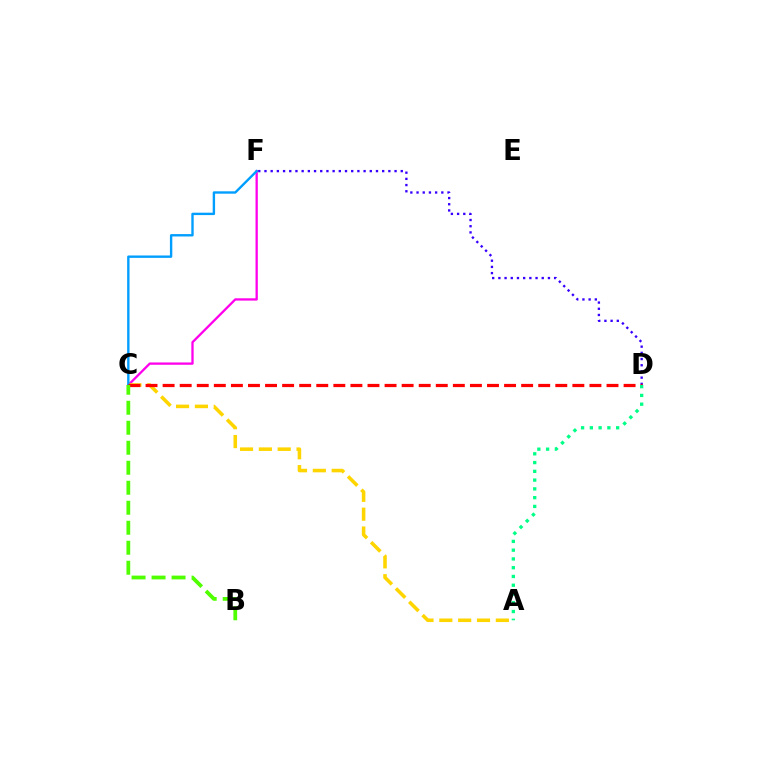{('C', 'F'): [{'color': '#ff00ed', 'line_style': 'solid', 'thickness': 1.66}, {'color': '#009eff', 'line_style': 'solid', 'thickness': 1.71}], ('A', 'C'): [{'color': '#ffd500', 'line_style': 'dashed', 'thickness': 2.56}], ('D', 'F'): [{'color': '#3700ff', 'line_style': 'dotted', 'thickness': 1.68}], ('C', 'D'): [{'color': '#ff0000', 'line_style': 'dashed', 'thickness': 2.32}], ('B', 'C'): [{'color': '#4fff00', 'line_style': 'dashed', 'thickness': 2.72}], ('A', 'D'): [{'color': '#00ff86', 'line_style': 'dotted', 'thickness': 2.38}]}